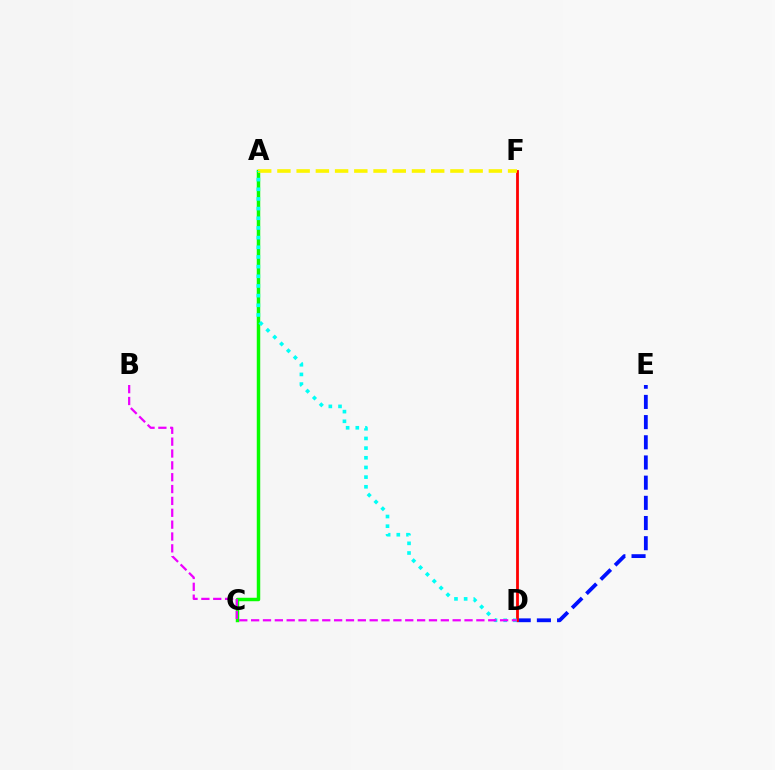{('A', 'C'): [{'color': '#08ff00', 'line_style': 'solid', 'thickness': 2.5}], ('D', 'E'): [{'color': '#0010ff', 'line_style': 'dashed', 'thickness': 2.74}], ('D', 'F'): [{'color': '#ff0000', 'line_style': 'solid', 'thickness': 2.02}], ('A', 'F'): [{'color': '#fcf500', 'line_style': 'dashed', 'thickness': 2.61}], ('A', 'D'): [{'color': '#00fff6', 'line_style': 'dotted', 'thickness': 2.63}], ('B', 'D'): [{'color': '#ee00ff', 'line_style': 'dashed', 'thickness': 1.61}]}